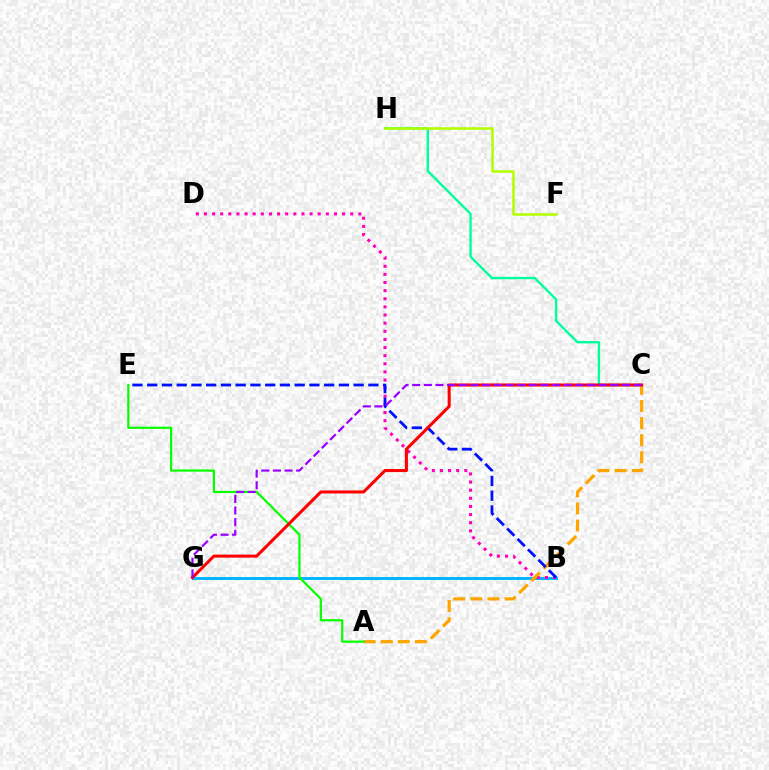{('B', 'G'): [{'color': '#00b5ff', 'line_style': 'solid', 'thickness': 2.11}], ('B', 'D'): [{'color': '#ff00bd', 'line_style': 'dotted', 'thickness': 2.21}], ('A', 'C'): [{'color': '#ffa500', 'line_style': 'dashed', 'thickness': 2.33}], ('A', 'E'): [{'color': '#08ff00', 'line_style': 'solid', 'thickness': 1.6}], ('C', 'H'): [{'color': '#00ff9d', 'line_style': 'solid', 'thickness': 1.71}], ('B', 'E'): [{'color': '#0010ff', 'line_style': 'dashed', 'thickness': 2.0}], ('C', 'G'): [{'color': '#ff0000', 'line_style': 'solid', 'thickness': 2.2}, {'color': '#9b00ff', 'line_style': 'dashed', 'thickness': 1.58}], ('F', 'H'): [{'color': '#b3ff00', 'line_style': 'solid', 'thickness': 1.83}]}